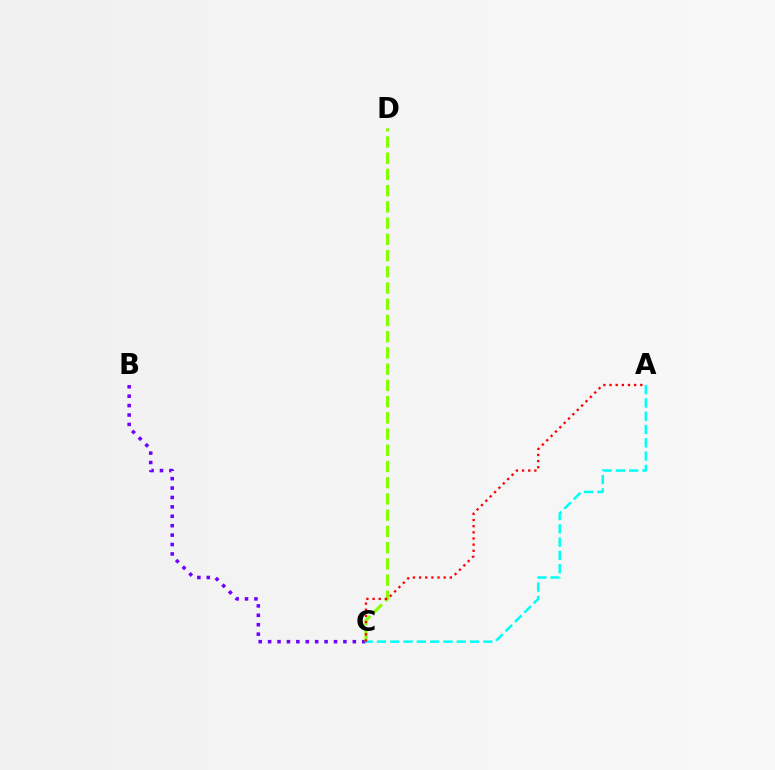{('B', 'C'): [{'color': '#7200ff', 'line_style': 'dotted', 'thickness': 2.56}], ('C', 'D'): [{'color': '#84ff00', 'line_style': 'dashed', 'thickness': 2.2}], ('A', 'C'): [{'color': '#00fff6', 'line_style': 'dashed', 'thickness': 1.81}, {'color': '#ff0000', 'line_style': 'dotted', 'thickness': 1.67}]}